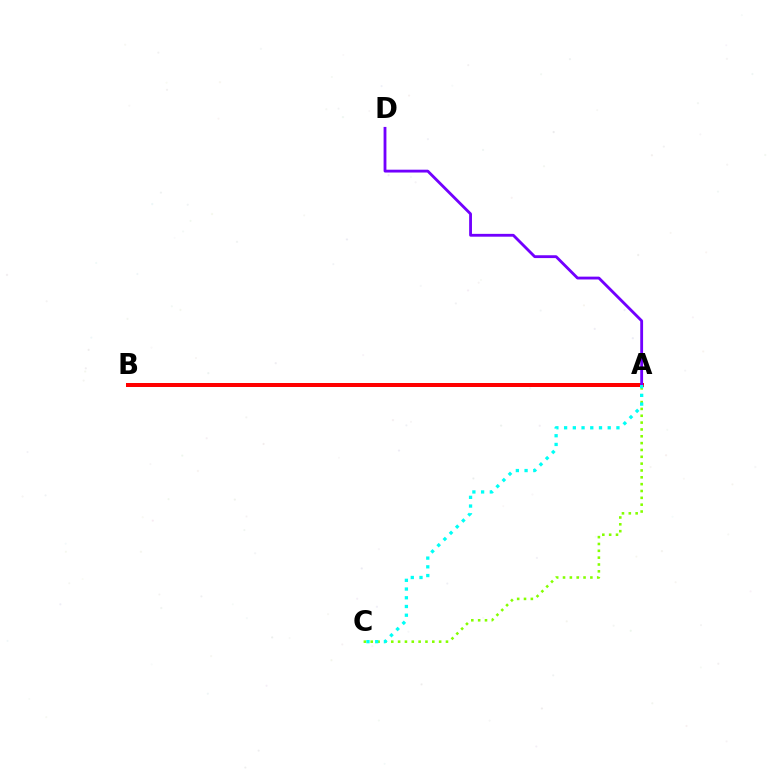{('A', 'B'): [{'color': '#ff0000', 'line_style': 'solid', 'thickness': 2.88}], ('A', 'C'): [{'color': '#84ff00', 'line_style': 'dotted', 'thickness': 1.86}, {'color': '#00fff6', 'line_style': 'dotted', 'thickness': 2.37}], ('A', 'D'): [{'color': '#7200ff', 'line_style': 'solid', 'thickness': 2.04}]}